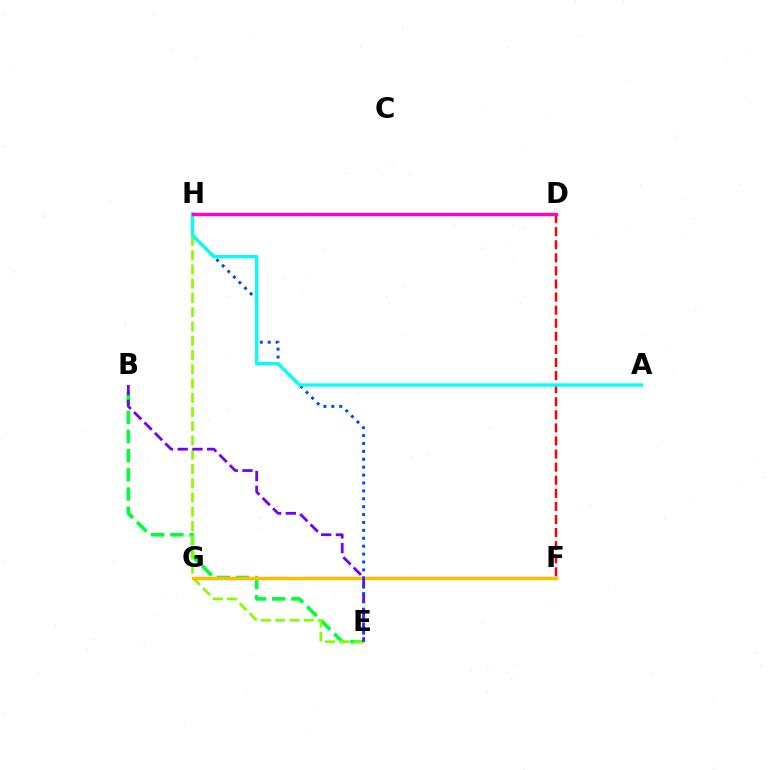{('D', 'F'): [{'color': '#ff0000', 'line_style': 'dashed', 'thickness': 1.78}], ('B', 'E'): [{'color': '#00ff39', 'line_style': 'dashed', 'thickness': 2.61}, {'color': '#7200ff', 'line_style': 'dashed', 'thickness': 2.0}], ('E', 'H'): [{'color': '#84ff00', 'line_style': 'dashed', 'thickness': 1.94}, {'color': '#004bff', 'line_style': 'dotted', 'thickness': 2.15}], ('F', 'G'): [{'color': '#ffbd00', 'line_style': 'solid', 'thickness': 2.51}], ('A', 'H'): [{'color': '#00fff6', 'line_style': 'solid', 'thickness': 2.37}], ('D', 'H'): [{'color': '#ff00cf', 'line_style': 'solid', 'thickness': 2.47}]}